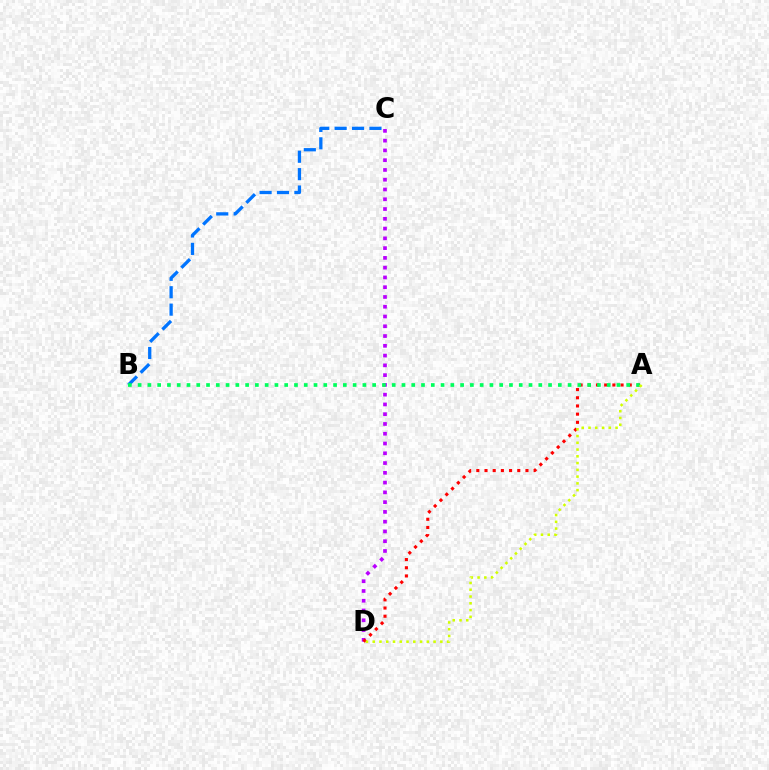{('B', 'C'): [{'color': '#0074ff', 'line_style': 'dashed', 'thickness': 2.36}], ('C', 'D'): [{'color': '#b900ff', 'line_style': 'dotted', 'thickness': 2.65}], ('A', 'D'): [{'color': '#ff0000', 'line_style': 'dotted', 'thickness': 2.23}, {'color': '#d1ff00', 'line_style': 'dotted', 'thickness': 1.84}], ('A', 'B'): [{'color': '#00ff5c', 'line_style': 'dotted', 'thickness': 2.66}]}